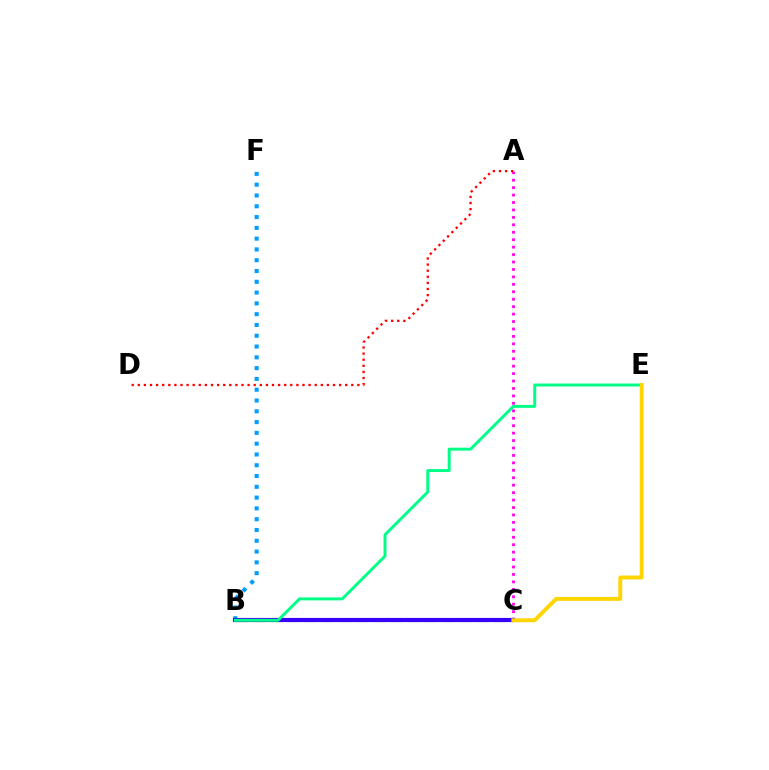{('B', 'C'): [{'color': '#4fff00', 'line_style': 'dashed', 'thickness': 2.34}, {'color': '#3700ff', 'line_style': 'solid', 'thickness': 2.99}], ('A', 'C'): [{'color': '#ff00ed', 'line_style': 'dotted', 'thickness': 2.02}], ('B', 'F'): [{'color': '#009eff', 'line_style': 'dotted', 'thickness': 2.93}], ('A', 'D'): [{'color': '#ff0000', 'line_style': 'dotted', 'thickness': 1.66}], ('B', 'E'): [{'color': '#00ff86', 'line_style': 'solid', 'thickness': 2.12}], ('C', 'E'): [{'color': '#ffd500', 'line_style': 'solid', 'thickness': 2.81}]}